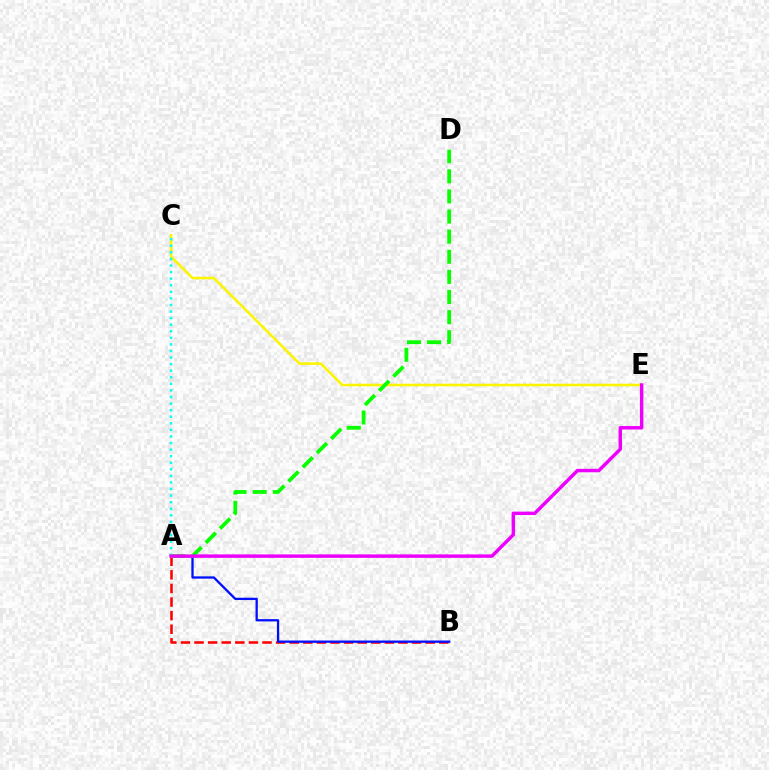{('A', 'B'): [{'color': '#ff0000', 'line_style': 'dashed', 'thickness': 1.85}, {'color': '#0010ff', 'line_style': 'solid', 'thickness': 1.66}], ('C', 'E'): [{'color': '#fcf500', 'line_style': 'solid', 'thickness': 1.85}], ('A', 'D'): [{'color': '#08ff00', 'line_style': 'dashed', 'thickness': 2.73}], ('A', 'C'): [{'color': '#00fff6', 'line_style': 'dotted', 'thickness': 1.79}], ('A', 'E'): [{'color': '#ee00ff', 'line_style': 'solid', 'thickness': 2.49}]}